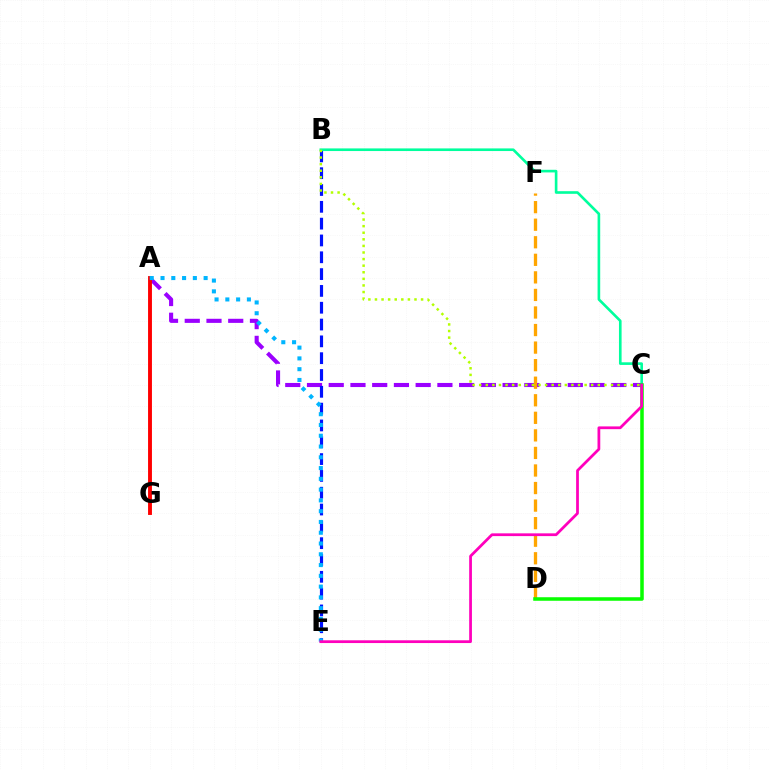{('A', 'C'): [{'color': '#9b00ff', 'line_style': 'dashed', 'thickness': 2.95}], ('B', 'E'): [{'color': '#0010ff', 'line_style': 'dashed', 'thickness': 2.28}], ('A', 'G'): [{'color': '#ff0000', 'line_style': 'solid', 'thickness': 2.79}], ('B', 'C'): [{'color': '#00ff9d', 'line_style': 'solid', 'thickness': 1.9}, {'color': '#b3ff00', 'line_style': 'dotted', 'thickness': 1.79}], ('D', 'F'): [{'color': '#ffa500', 'line_style': 'dashed', 'thickness': 2.38}], ('A', 'E'): [{'color': '#00b5ff', 'line_style': 'dotted', 'thickness': 2.93}], ('C', 'D'): [{'color': '#08ff00', 'line_style': 'solid', 'thickness': 2.54}], ('C', 'E'): [{'color': '#ff00bd', 'line_style': 'solid', 'thickness': 1.99}]}